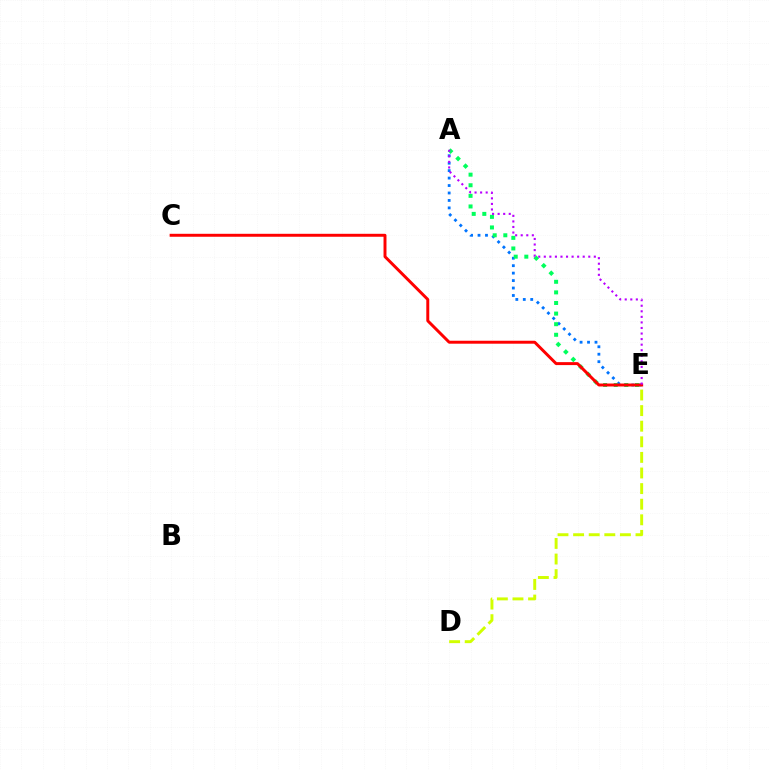{('A', 'E'): [{'color': '#0074ff', 'line_style': 'dotted', 'thickness': 2.02}, {'color': '#00ff5c', 'line_style': 'dotted', 'thickness': 2.88}, {'color': '#b900ff', 'line_style': 'dotted', 'thickness': 1.51}], ('D', 'E'): [{'color': '#d1ff00', 'line_style': 'dashed', 'thickness': 2.12}], ('C', 'E'): [{'color': '#ff0000', 'line_style': 'solid', 'thickness': 2.13}]}